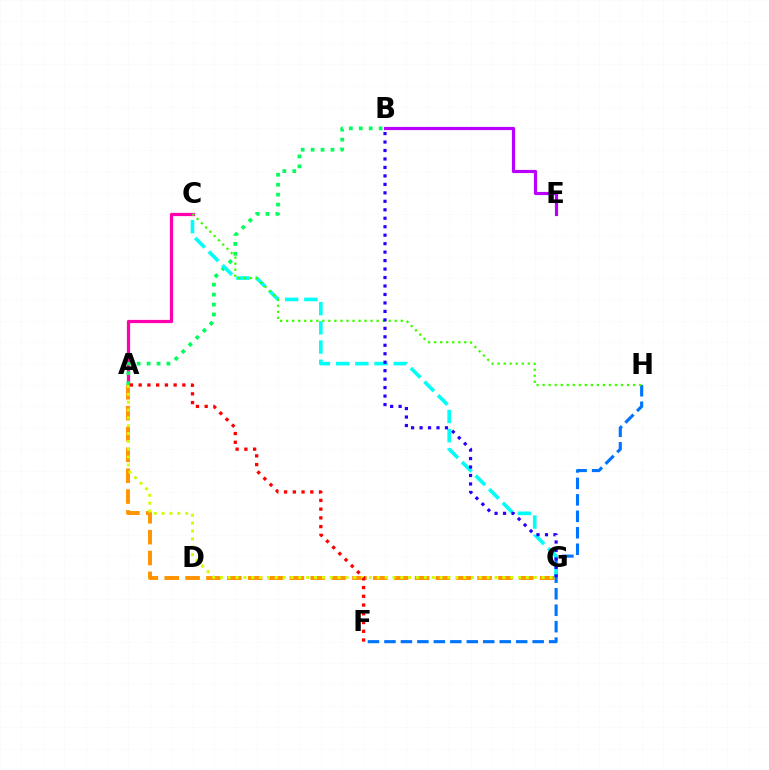{('F', 'H'): [{'color': '#0074ff', 'line_style': 'dashed', 'thickness': 2.24}], ('A', 'C'): [{'color': '#ff00ac', 'line_style': 'solid', 'thickness': 2.32}], ('A', 'B'): [{'color': '#00ff5c', 'line_style': 'dotted', 'thickness': 2.7}], ('A', 'G'): [{'color': '#ff9400', 'line_style': 'dashed', 'thickness': 2.83}, {'color': '#d1ff00', 'line_style': 'dotted', 'thickness': 2.13}], ('C', 'G'): [{'color': '#00fff6', 'line_style': 'dashed', 'thickness': 2.61}], ('C', 'H'): [{'color': '#3dff00', 'line_style': 'dotted', 'thickness': 1.64}], ('B', 'G'): [{'color': '#2500ff', 'line_style': 'dotted', 'thickness': 2.3}], ('A', 'F'): [{'color': '#ff0000', 'line_style': 'dotted', 'thickness': 2.38}], ('B', 'E'): [{'color': '#b900ff', 'line_style': 'solid', 'thickness': 2.28}]}